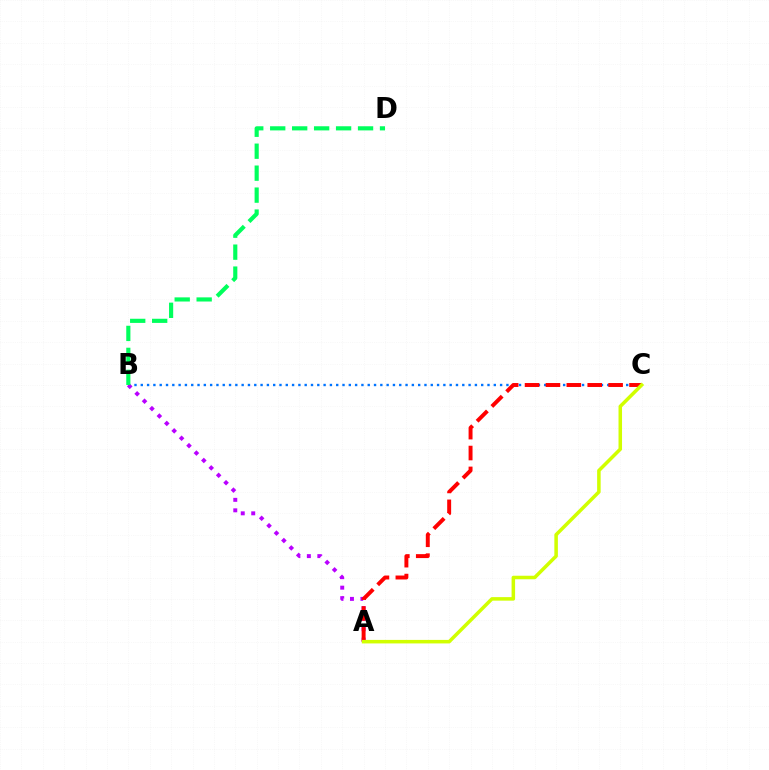{('B', 'C'): [{'color': '#0074ff', 'line_style': 'dotted', 'thickness': 1.71}], ('A', 'B'): [{'color': '#b900ff', 'line_style': 'dotted', 'thickness': 2.85}], ('A', 'C'): [{'color': '#ff0000', 'line_style': 'dashed', 'thickness': 2.84}, {'color': '#d1ff00', 'line_style': 'solid', 'thickness': 2.54}], ('B', 'D'): [{'color': '#00ff5c', 'line_style': 'dashed', 'thickness': 2.98}]}